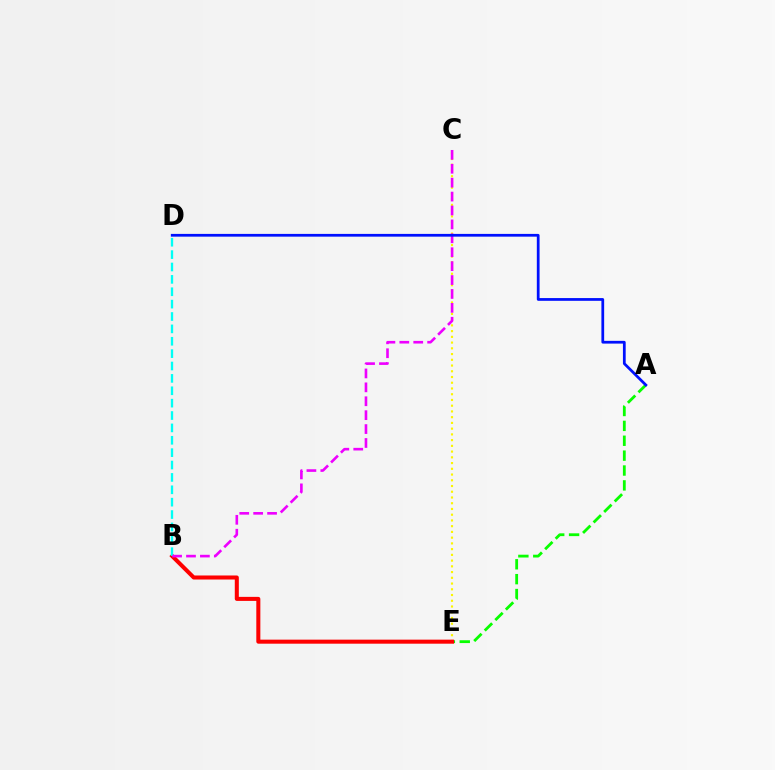{('C', 'E'): [{'color': '#fcf500', 'line_style': 'dotted', 'thickness': 1.56}], ('A', 'E'): [{'color': '#08ff00', 'line_style': 'dashed', 'thickness': 2.02}], ('B', 'E'): [{'color': '#ff0000', 'line_style': 'solid', 'thickness': 2.91}], ('B', 'D'): [{'color': '#00fff6', 'line_style': 'dashed', 'thickness': 1.68}], ('B', 'C'): [{'color': '#ee00ff', 'line_style': 'dashed', 'thickness': 1.89}], ('A', 'D'): [{'color': '#0010ff', 'line_style': 'solid', 'thickness': 1.98}]}